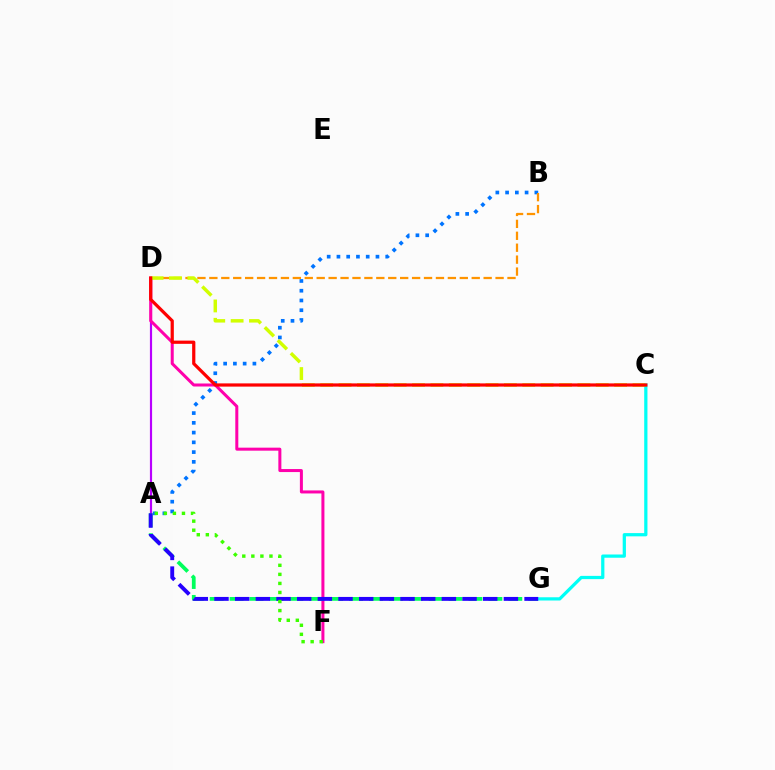{('A', 'B'): [{'color': '#0074ff', 'line_style': 'dotted', 'thickness': 2.65}], ('A', 'D'): [{'color': '#b900ff', 'line_style': 'solid', 'thickness': 1.57}], ('D', 'F'): [{'color': '#ff00ac', 'line_style': 'solid', 'thickness': 2.17}], ('A', 'G'): [{'color': '#00ff5c', 'line_style': 'dashed', 'thickness': 2.7}, {'color': '#2500ff', 'line_style': 'dashed', 'thickness': 2.81}], ('C', 'G'): [{'color': '#00fff6', 'line_style': 'solid', 'thickness': 2.33}], ('B', 'D'): [{'color': '#ff9400', 'line_style': 'dashed', 'thickness': 1.62}], ('A', 'F'): [{'color': '#3dff00', 'line_style': 'dotted', 'thickness': 2.46}], ('C', 'D'): [{'color': '#d1ff00', 'line_style': 'dashed', 'thickness': 2.5}, {'color': '#ff0000', 'line_style': 'solid', 'thickness': 2.32}]}